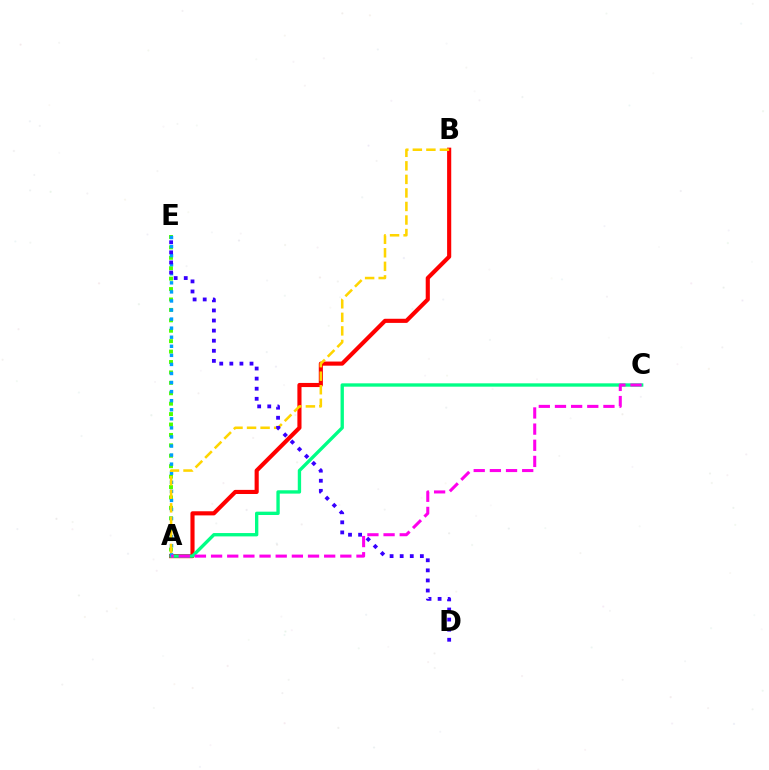{('A', 'B'): [{'color': '#ff0000', 'line_style': 'solid', 'thickness': 2.97}, {'color': '#ffd500', 'line_style': 'dashed', 'thickness': 1.84}], ('A', 'E'): [{'color': '#4fff00', 'line_style': 'dotted', 'thickness': 2.83}, {'color': '#009eff', 'line_style': 'dotted', 'thickness': 2.46}], ('A', 'C'): [{'color': '#00ff86', 'line_style': 'solid', 'thickness': 2.41}, {'color': '#ff00ed', 'line_style': 'dashed', 'thickness': 2.19}], ('D', 'E'): [{'color': '#3700ff', 'line_style': 'dotted', 'thickness': 2.74}]}